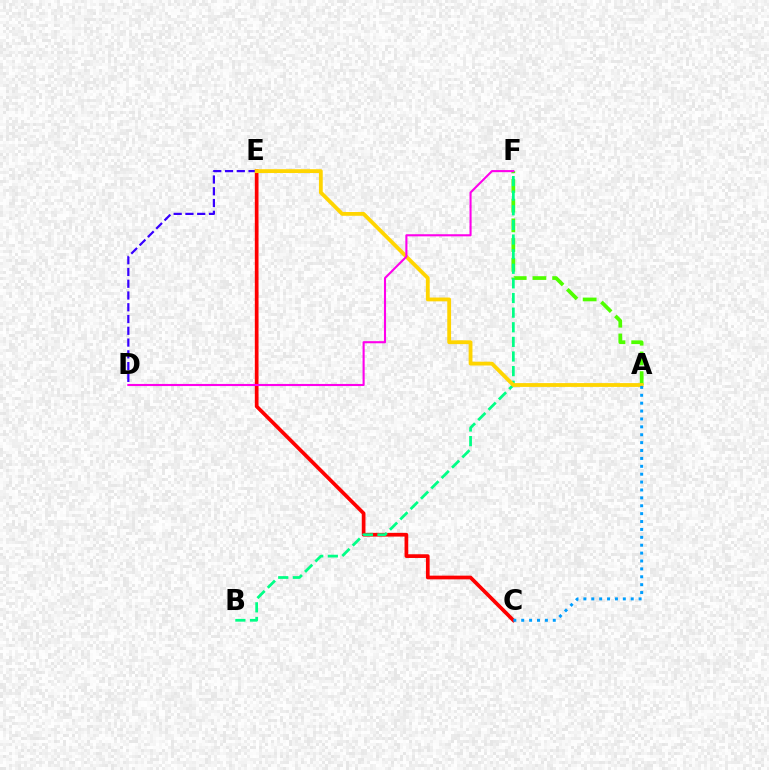{('C', 'E'): [{'color': '#ff0000', 'line_style': 'solid', 'thickness': 2.67}], ('A', 'F'): [{'color': '#4fff00', 'line_style': 'dashed', 'thickness': 2.68}], ('D', 'E'): [{'color': '#3700ff', 'line_style': 'dashed', 'thickness': 1.6}], ('B', 'F'): [{'color': '#00ff86', 'line_style': 'dashed', 'thickness': 1.99}], ('A', 'E'): [{'color': '#ffd500', 'line_style': 'solid', 'thickness': 2.74}], ('D', 'F'): [{'color': '#ff00ed', 'line_style': 'solid', 'thickness': 1.52}], ('A', 'C'): [{'color': '#009eff', 'line_style': 'dotted', 'thickness': 2.14}]}